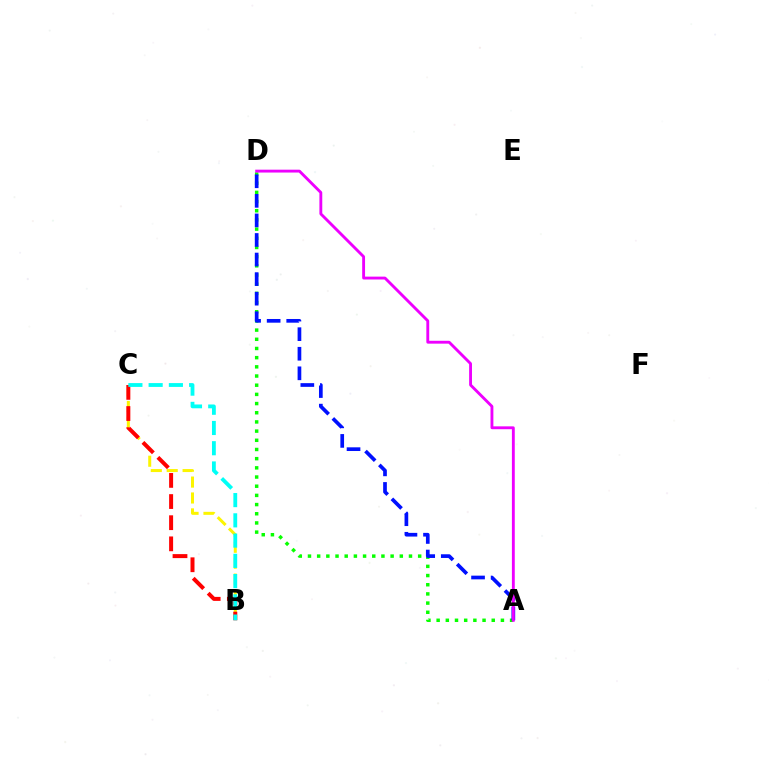{('B', 'C'): [{'color': '#fcf500', 'line_style': 'dashed', 'thickness': 2.16}, {'color': '#ff0000', 'line_style': 'dashed', 'thickness': 2.87}, {'color': '#00fff6', 'line_style': 'dashed', 'thickness': 2.75}], ('A', 'D'): [{'color': '#08ff00', 'line_style': 'dotted', 'thickness': 2.49}, {'color': '#0010ff', 'line_style': 'dashed', 'thickness': 2.66}, {'color': '#ee00ff', 'line_style': 'solid', 'thickness': 2.06}]}